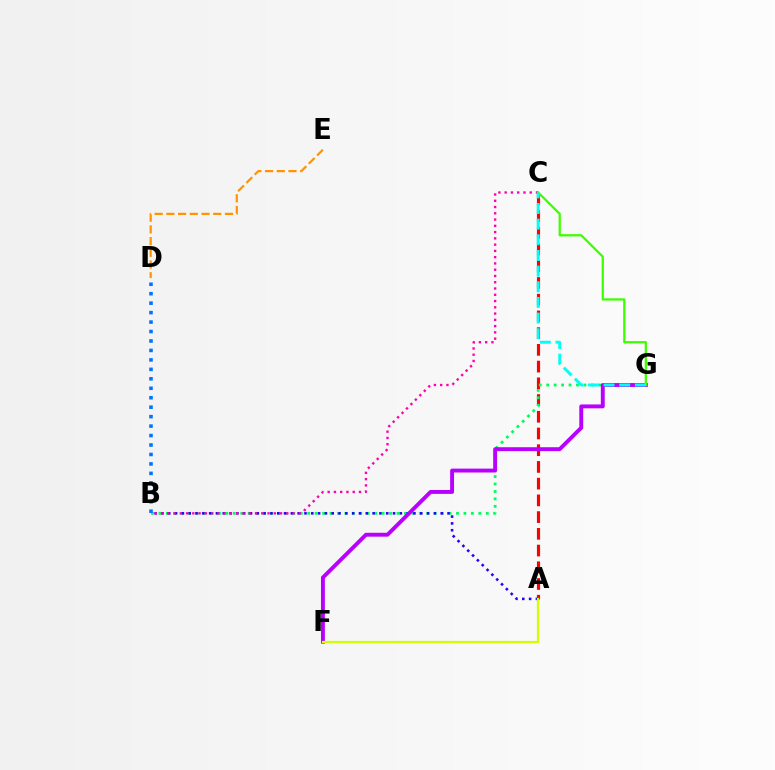{('A', 'C'): [{'color': '#ff0000', 'line_style': 'dashed', 'thickness': 2.27}], ('B', 'G'): [{'color': '#00ff5c', 'line_style': 'dotted', 'thickness': 2.02}], ('B', 'D'): [{'color': '#0074ff', 'line_style': 'dotted', 'thickness': 2.57}], ('A', 'B'): [{'color': '#2500ff', 'line_style': 'dotted', 'thickness': 1.85}], ('B', 'C'): [{'color': '#ff00ac', 'line_style': 'dotted', 'thickness': 1.7}], ('F', 'G'): [{'color': '#b900ff', 'line_style': 'solid', 'thickness': 2.81}], ('C', 'G'): [{'color': '#3dff00', 'line_style': 'solid', 'thickness': 1.62}, {'color': '#00fff6', 'line_style': 'dashed', 'thickness': 2.13}], ('D', 'E'): [{'color': '#ff9400', 'line_style': 'dashed', 'thickness': 1.59}], ('A', 'F'): [{'color': '#d1ff00', 'line_style': 'solid', 'thickness': 1.61}]}